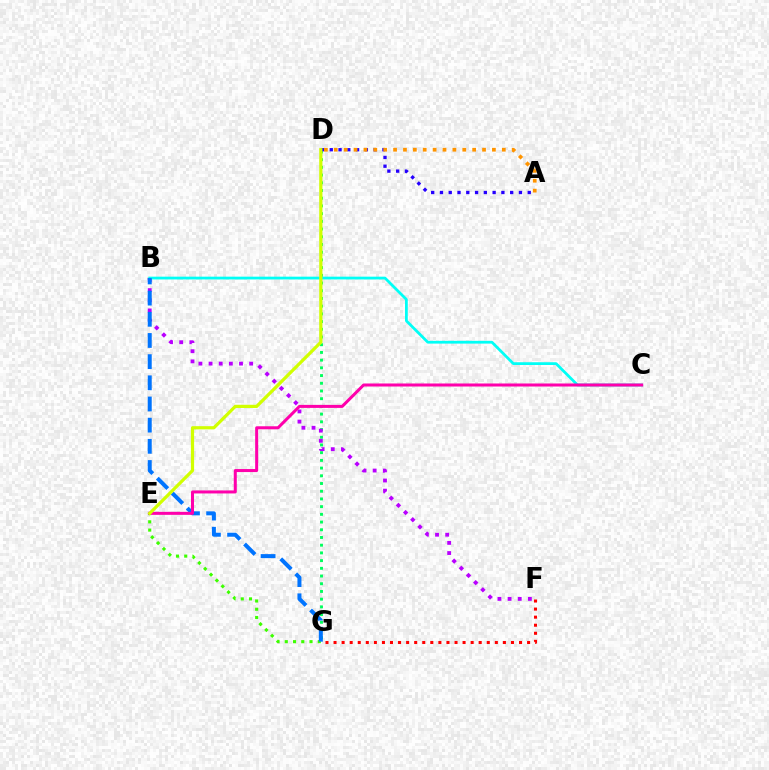{('D', 'G'): [{'color': '#00ff5c', 'line_style': 'dotted', 'thickness': 2.09}], ('B', 'F'): [{'color': '#b900ff', 'line_style': 'dotted', 'thickness': 2.76}], ('A', 'D'): [{'color': '#2500ff', 'line_style': 'dotted', 'thickness': 2.38}, {'color': '#ff9400', 'line_style': 'dotted', 'thickness': 2.69}], ('B', 'C'): [{'color': '#00fff6', 'line_style': 'solid', 'thickness': 1.99}], ('E', 'G'): [{'color': '#3dff00', 'line_style': 'dotted', 'thickness': 2.24}], ('B', 'G'): [{'color': '#0074ff', 'line_style': 'dashed', 'thickness': 2.88}], ('F', 'G'): [{'color': '#ff0000', 'line_style': 'dotted', 'thickness': 2.19}], ('C', 'E'): [{'color': '#ff00ac', 'line_style': 'solid', 'thickness': 2.18}], ('D', 'E'): [{'color': '#d1ff00', 'line_style': 'solid', 'thickness': 2.31}]}